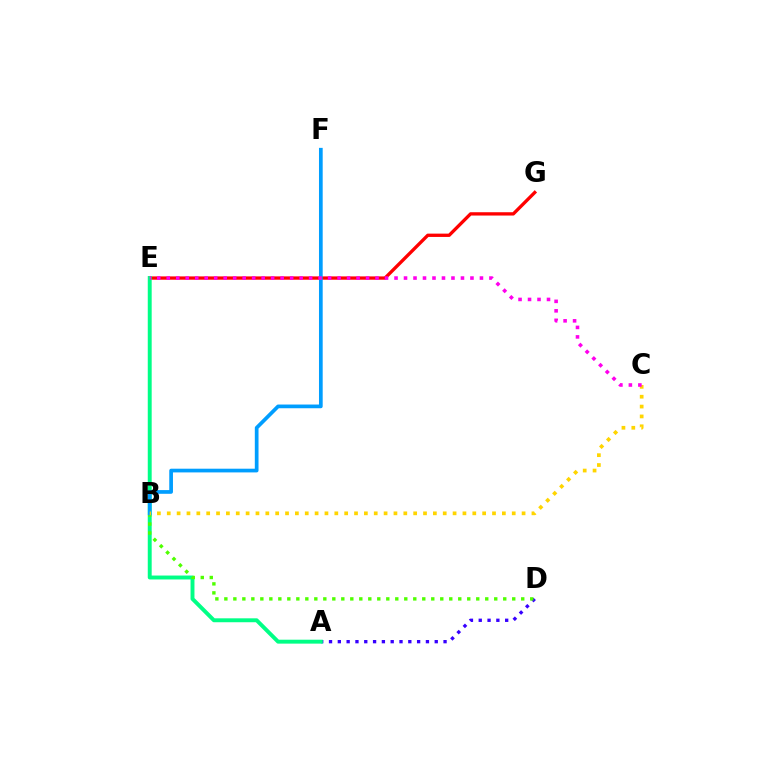{('A', 'D'): [{'color': '#3700ff', 'line_style': 'dotted', 'thickness': 2.39}], ('E', 'G'): [{'color': '#ff0000', 'line_style': 'solid', 'thickness': 2.39}], ('A', 'E'): [{'color': '#00ff86', 'line_style': 'solid', 'thickness': 2.82}], ('B', 'D'): [{'color': '#4fff00', 'line_style': 'dotted', 'thickness': 2.44}], ('B', 'F'): [{'color': '#009eff', 'line_style': 'solid', 'thickness': 2.67}], ('B', 'C'): [{'color': '#ffd500', 'line_style': 'dotted', 'thickness': 2.68}], ('C', 'E'): [{'color': '#ff00ed', 'line_style': 'dotted', 'thickness': 2.58}]}